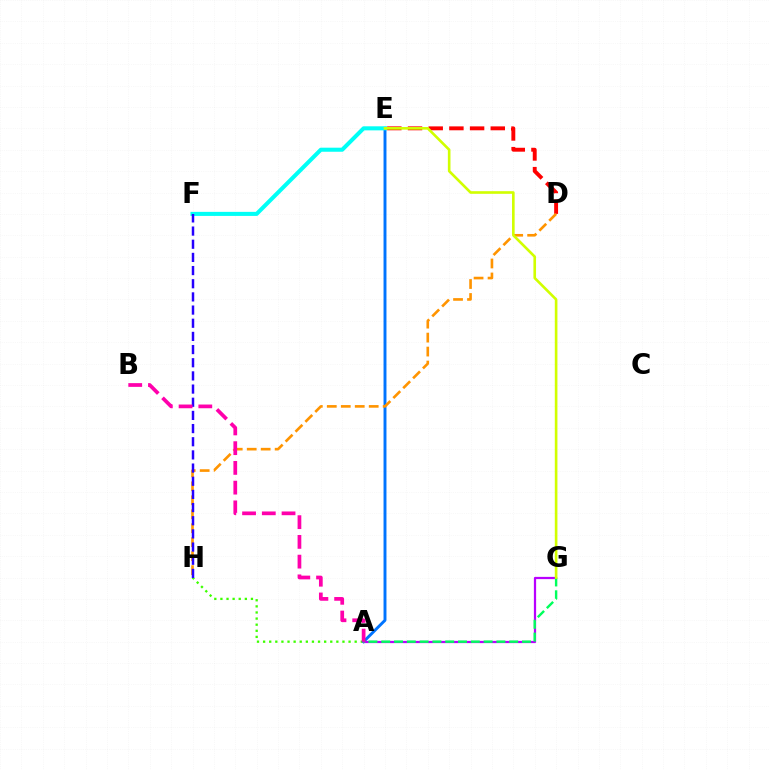{('A', 'H'): [{'color': '#3dff00', 'line_style': 'dotted', 'thickness': 1.66}], ('D', 'E'): [{'color': '#ff0000', 'line_style': 'dashed', 'thickness': 2.81}], ('A', 'E'): [{'color': '#0074ff', 'line_style': 'solid', 'thickness': 2.11}], ('A', 'G'): [{'color': '#b900ff', 'line_style': 'solid', 'thickness': 1.61}, {'color': '#00ff5c', 'line_style': 'dashed', 'thickness': 1.74}], ('E', 'F'): [{'color': '#00fff6', 'line_style': 'solid', 'thickness': 2.92}], ('D', 'H'): [{'color': '#ff9400', 'line_style': 'dashed', 'thickness': 1.9}], ('F', 'H'): [{'color': '#2500ff', 'line_style': 'dashed', 'thickness': 1.79}], ('E', 'G'): [{'color': '#d1ff00', 'line_style': 'solid', 'thickness': 1.89}], ('A', 'B'): [{'color': '#ff00ac', 'line_style': 'dashed', 'thickness': 2.68}]}